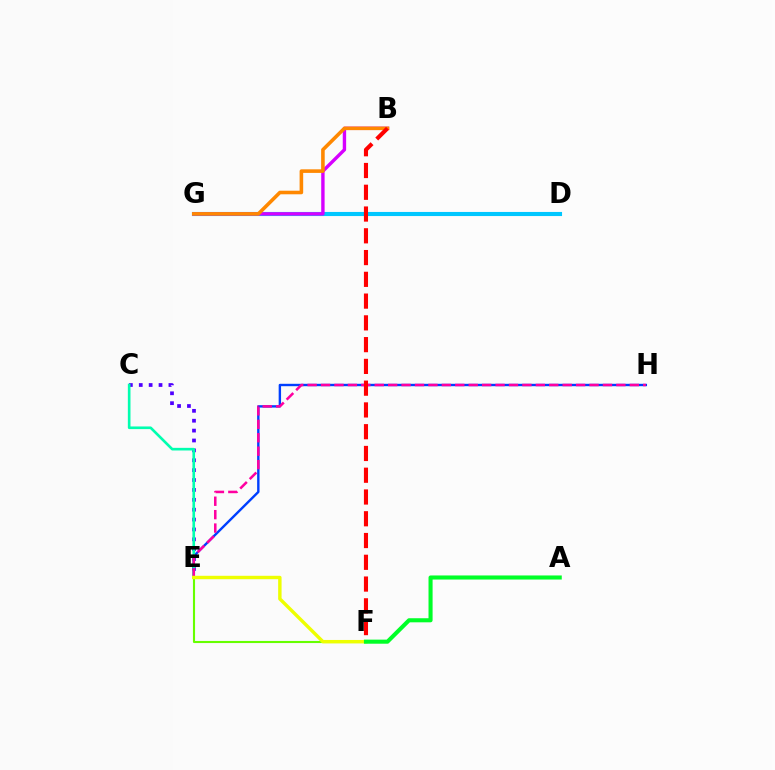{('D', 'G'): [{'color': '#00c7ff', 'line_style': 'solid', 'thickness': 2.96}], ('E', 'H'): [{'color': '#003fff', 'line_style': 'solid', 'thickness': 1.73}, {'color': '#ff00a0', 'line_style': 'dashed', 'thickness': 1.82}], ('E', 'F'): [{'color': '#66ff00', 'line_style': 'solid', 'thickness': 1.52}, {'color': '#eeff00', 'line_style': 'solid', 'thickness': 2.46}], ('B', 'G'): [{'color': '#d600ff', 'line_style': 'solid', 'thickness': 2.44}, {'color': '#ff8800', 'line_style': 'solid', 'thickness': 2.58}], ('C', 'E'): [{'color': '#4f00ff', 'line_style': 'dotted', 'thickness': 2.69}, {'color': '#00ffaf', 'line_style': 'solid', 'thickness': 1.9}], ('B', 'F'): [{'color': '#ff0000', 'line_style': 'dashed', 'thickness': 2.96}], ('A', 'F'): [{'color': '#00ff27', 'line_style': 'solid', 'thickness': 2.94}]}